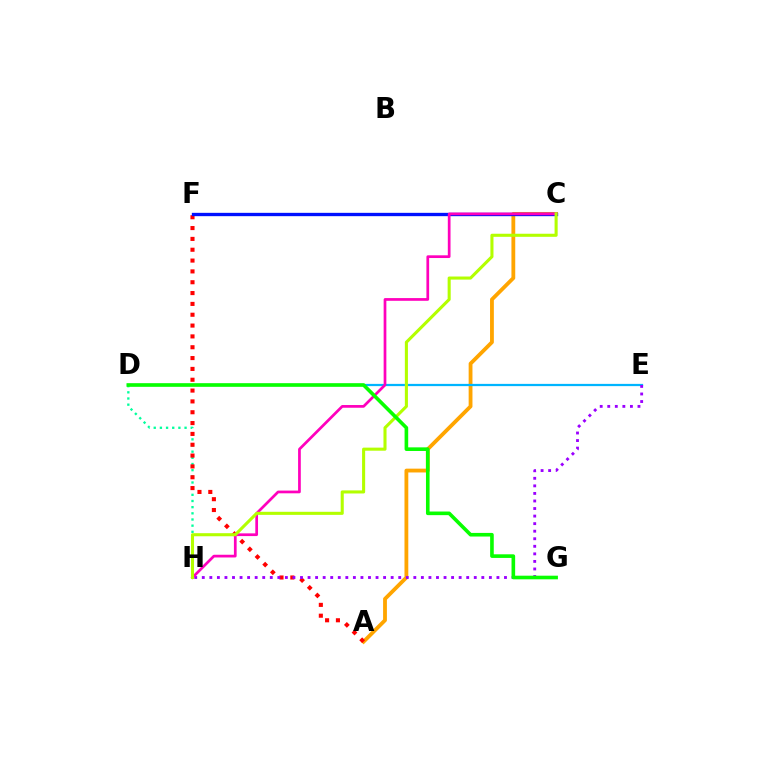{('D', 'H'): [{'color': '#00ff9d', 'line_style': 'dotted', 'thickness': 1.68}], ('A', 'C'): [{'color': '#ffa500', 'line_style': 'solid', 'thickness': 2.74}], ('A', 'F'): [{'color': '#ff0000', 'line_style': 'dotted', 'thickness': 2.94}], ('C', 'F'): [{'color': '#0010ff', 'line_style': 'solid', 'thickness': 2.39}], ('D', 'E'): [{'color': '#00b5ff', 'line_style': 'solid', 'thickness': 1.62}], ('E', 'H'): [{'color': '#9b00ff', 'line_style': 'dotted', 'thickness': 2.05}], ('C', 'H'): [{'color': '#ff00bd', 'line_style': 'solid', 'thickness': 1.96}, {'color': '#b3ff00', 'line_style': 'solid', 'thickness': 2.21}], ('D', 'G'): [{'color': '#08ff00', 'line_style': 'solid', 'thickness': 2.61}]}